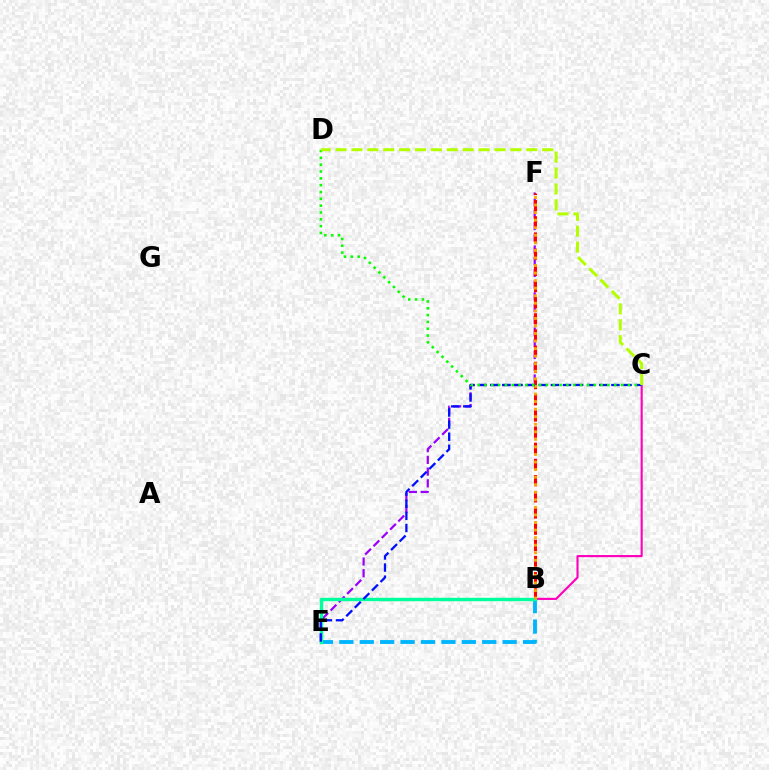{('E', 'F'): [{'color': '#9b00ff', 'line_style': 'dashed', 'thickness': 1.59}], ('B', 'E'): [{'color': '#00b5ff', 'line_style': 'dashed', 'thickness': 2.77}, {'color': '#00ff9d', 'line_style': 'solid', 'thickness': 2.46}], ('B', 'C'): [{'color': '#ff00bd', 'line_style': 'solid', 'thickness': 1.53}], ('B', 'F'): [{'color': '#ff0000', 'line_style': 'dashed', 'thickness': 2.2}, {'color': '#ffa500', 'line_style': 'dotted', 'thickness': 2.05}], ('C', 'E'): [{'color': '#0010ff', 'line_style': 'dashed', 'thickness': 1.65}], ('C', 'D'): [{'color': '#08ff00', 'line_style': 'dotted', 'thickness': 1.86}, {'color': '#b3ff00', 'line_style': 'dashed', 'thickness': 2.16}]}